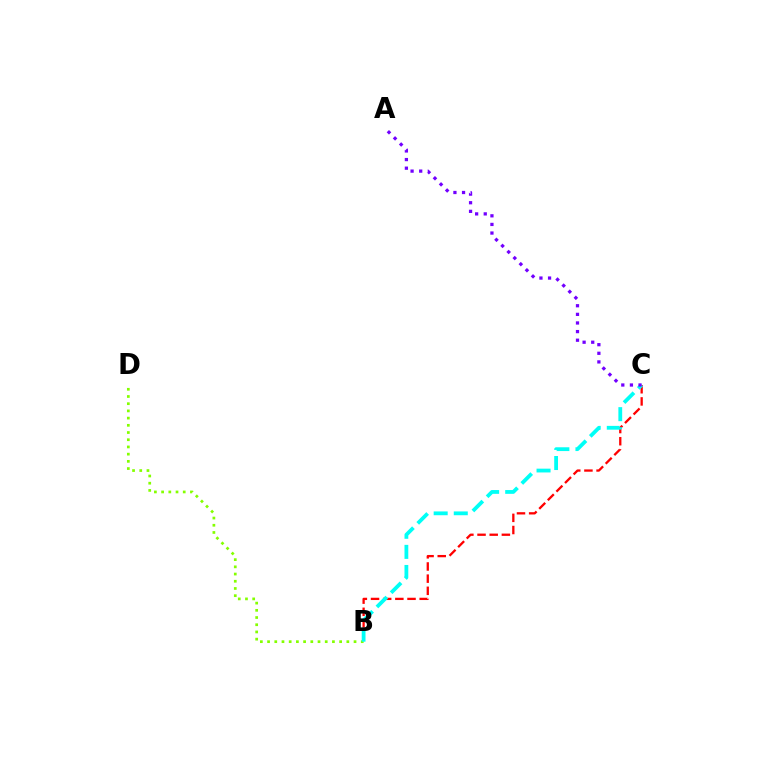{('B', 'D'): [{'color': '#84ff00', 'line_style': 'dotted', 'thickness': 1.96}], ('B', 'C'): [{'color': '#ff0000', 'line_style': 'dashed', 'thickness': 1.65}, {'color': '#00fff6', 'line_style': 'dashed', 'thickness': 2.73}], ('A', 'C'): [{'color': '#7200ff', 'line_style': 'dotted', 'thickness': 2.34}]}